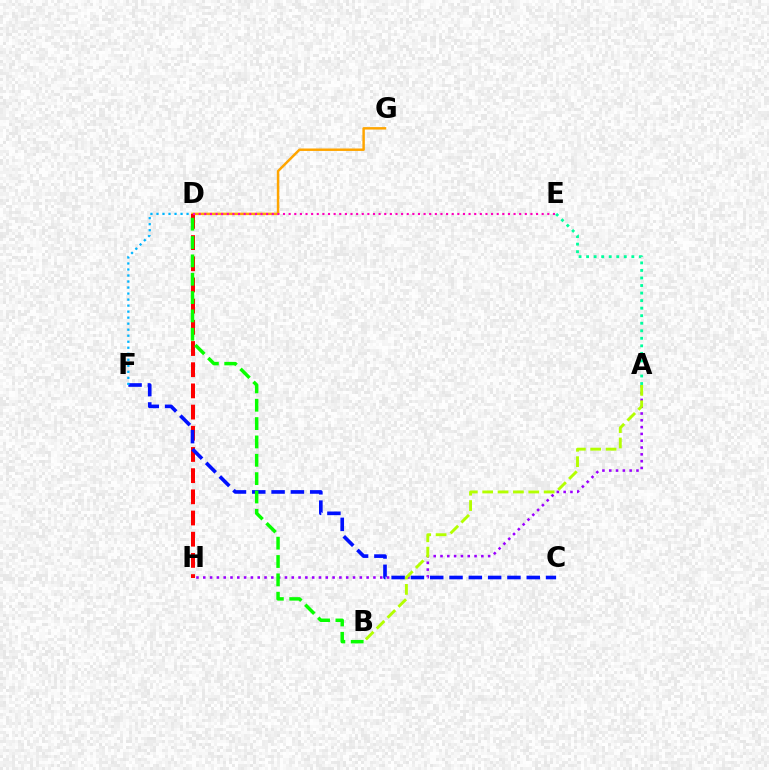{('D', 'G'): [{'color': '#ffa500', 'line_style': 'solid', 'thickness': 1.77}], ('A', 'H'): [{'color': '#9b00ff', 'line_style': 'dotted', 'thickness': 1.85}], ('D', 'H'): [{'color': '#ff0000', 'line_style': 'dashed', 'thickness': 2.88}], ('C', 'F'): [{'color': '#0010ff', 'line_style': 'dashed', 'thickness': 2.62}], ('B', 'D'): [{'color': '#08ff00', 'line_style': 'dashed', 'thickness': 2.49}], ('D', 'E'): [{'color': '#ff00bd', 'line_style': 'dotted', 'thickness': 1.53}], ('A', 'E'): [{'color': '#00ff9d', 'line_style': 'dotted', 'thickness': 2.05}], ('A', 'B'): [{'color': '#b3ff00', 'line_style': 'dashed', 'thickness': 2.09}], ('D', 'F'): [{'color': '#00b5ff', 'line_style': 'dotted', 'thickness': 1.64}]}